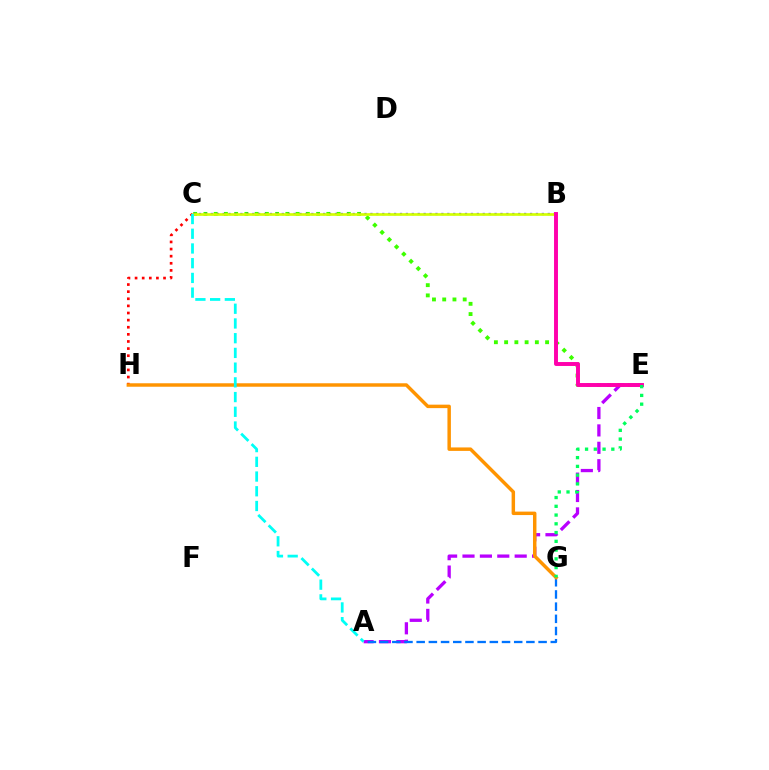{('C', 'H'): [{'color': '#ff0000', 'line_style': 'dotted', 'thickness': 1.93}], ('C', 'E'): [{'color': '#3dff00', 'line_style': 'dotted', 'thickness': 2.78}], ('B', 'C'): [{'color': '#2500ff', 'line_style': 'dotted', 'thickness': 1.61}, {'color': '#d1ff00', 'line_style': 'solid', 'thickness': 1.92}], ('A', 'E'): [{'color': '#b900ff', 'line_style': 'dashed', 'thickness': 2.36}], ('A', 'G'): [{'color': '#0074ff', 'line_style': 'dashed', 'thickness': 1.66}], ('G', 'H'): [{'color': '#ff9400', 'line_style': 'solid', 'thickness': 2.49}], ('B', 'E'): [{'color': '#ff00ac', 'line_style': 'solid', 'thickness': 2.83}], ('E', 'G'): [{'color': '#00ff5c', 'line_style': 'dotted', 'thickness': 2.38}], ('A', 'C'): [{'color': '#00fff6', 'line_style': 'dashed', 'thickness': 2.0}]}